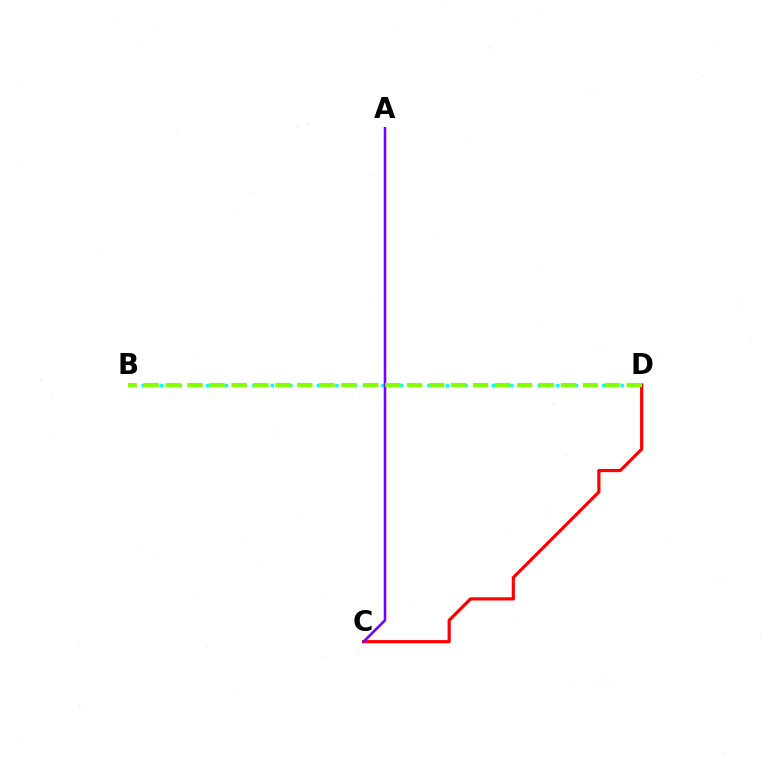{('B', 'D'): [{'color': '#00fff6', 'line_style': 'dotted', 'thickness': 2.5}, {'color': '#84ff00', 'line_style': 'dashed', 'thickness': 2.98}], ('C', 'D'): [{'color': '#ff0000', 'line_style': 'solid', 'thickness': 2.29}], ('A', 'C'): [{'color': '#7200ff', 'line_style': 'solid', 'thickness': 1.86}]}